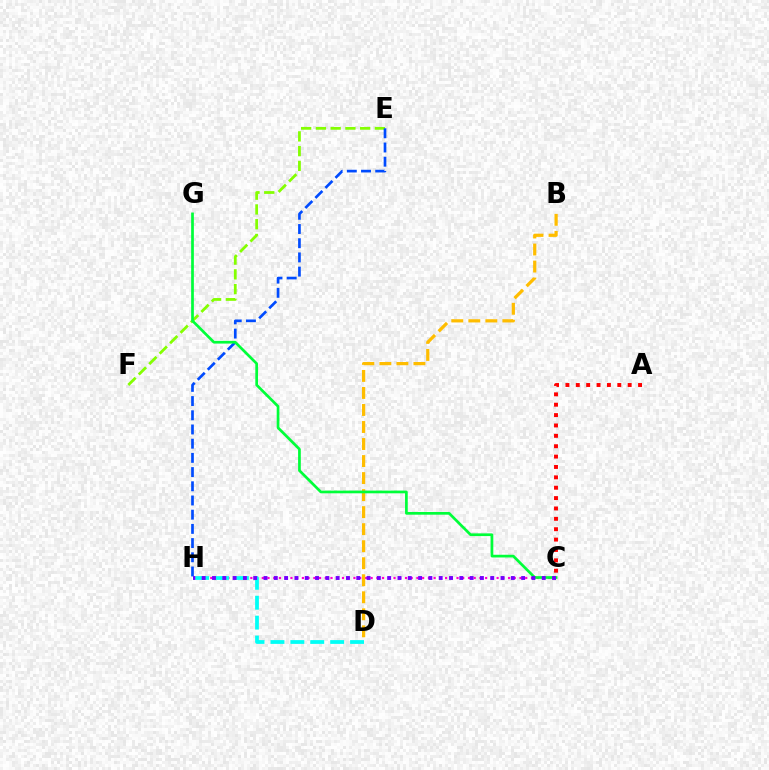{('E', 'F'): [{'color': '#84ff00', 'line_style': 'dashed', 'thickness': 2.0}], ('C', 'H'): [{'color': '#ff00cf', 'line_style': 'dotted', 'thickness': 1.56}, {'color': '#7200ff', 'line_style': 'dotted', 'thickness': 2.8}], ('D', 'H'): [{'color': '#00fff6', 'line_style': 'dashed', 'thickness': 2.7}], ('E', 'H'): [{'color': '#004bff', 'line_style': 'dashed', 'thickness': 1.93}], ('B', 'D'): [{'color': '#ffbd00', 'line_style': 'dashed', 'thickness': 2.31}], ('C', 'G'): [{'color': '#00ff39', 'line_style': 'solid', 'thickness': 1.95}], ('A', 'C'): [{'color': '#ff0000', 'line_style': 'dotted', 'thickness': 2.82}]}